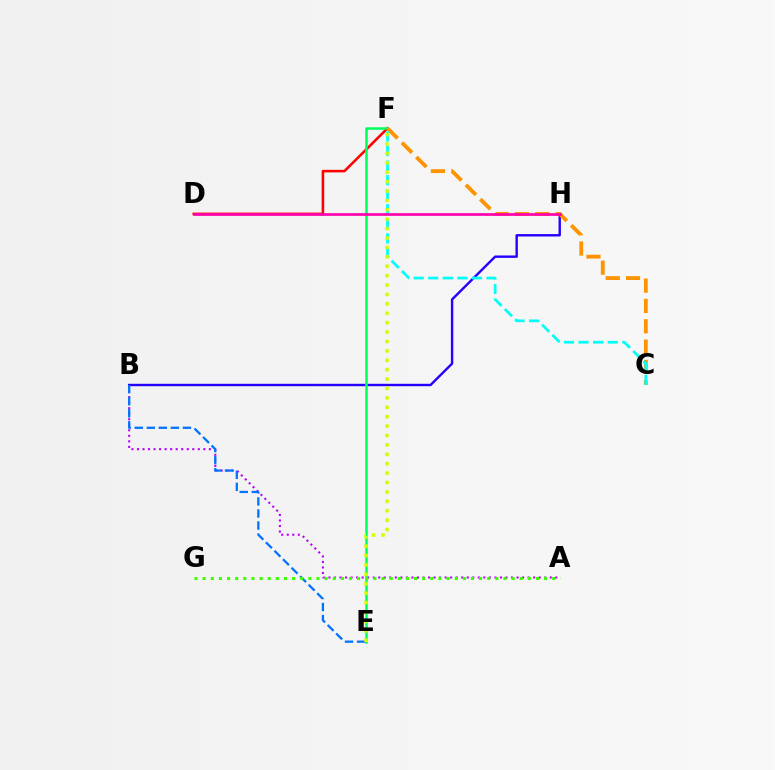{('D', 'F'): [{'color': '#ff0000', 'line_style': 'solid', 'thickness': 1.84}], ('B', 'H'): [{'color': '#2500ff', 'line_style': 'solid', 'thickness': 1.73}], ('A', 'B'): [{'color': '#b900ff', 'line_style': 'dotted', 'thickness': 1.5}], ('E', 'F'): [{'color': '#00ff5c', 'line_style': 'solid', 'thickness': 1.8}, {'color': '#d1ff00', 'line_style': 'dotted', 'thickness': 2.56}], ('B', 'E'): [{'color': '#0074ff', 'line_style': 'dashed', 'thickness': 1.64}], ('A', 'G'): [{'color': '#3dff00', 'line_style': 'dotted', 'thickness': 2.21}], ('C', 'F'): [{'color': '#ff9400', 'line_style': 'dashed', 'thickness': 2.76}, {'color': '#00fff6', 'line_style': 'dashed', 'thickness': 1.98}], ('D', 'H'): [{'color': '#ff00ac', 'line_style': 'solid', 'thickness': 1.94}]}